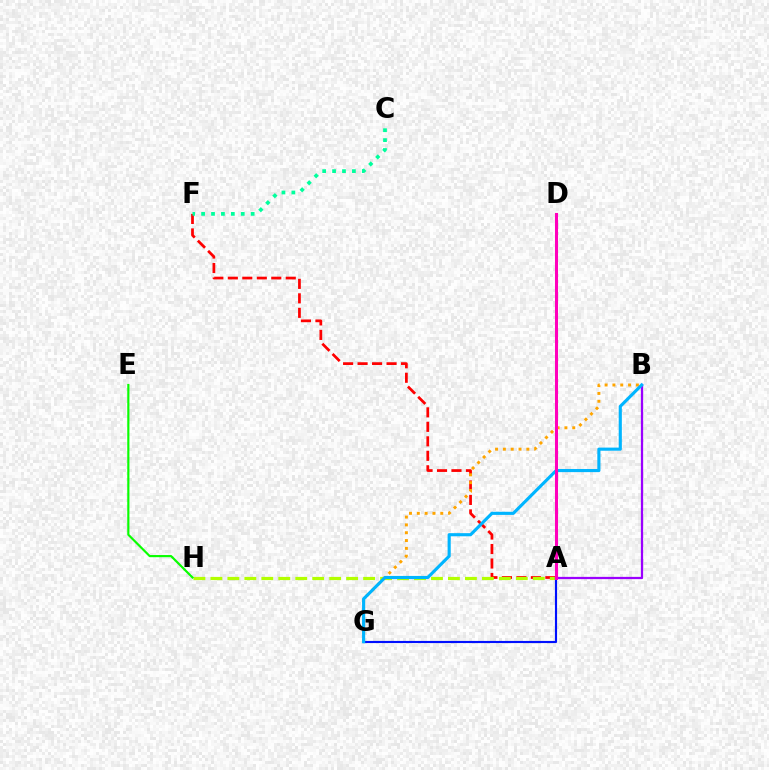{('A', 'F'): [{'color': '#ff0000', 'line_style': 'dashed', 'thickness': 1.97}], ('A', 'H'): [{'color': '#b3ff00', 'line_style': 'dashed', 'thickness': 2.31}], ('A', 'B'): [{'color': '#9b00ff', 'line_style': 'solid', 'thickness': 1.62}], ('B', 'G'): [{'color': '#ffa500', 'line_style': 'dotted', 'thickness': 2.13}, {'color': '#00b5ff', 'line_style': 'solid', 'thickness': 2.25}], ('A', 'G'): [{'color': '#0010ff', 'line_style': 'solid', 'thickness': 1.54}], ('E', 'H'): [{'color': '#08ff00', 'line_style': 'solid', 'thickness': 1.56}], ('A', 'D'): [{'color': '#ff00bd', 'line_style': 'solid', 'thickness': 2.19}], ('C', 'F'): [{'color': '#00ff9d', 'line_style': 'dotted', 'thickness': 2.69}]}